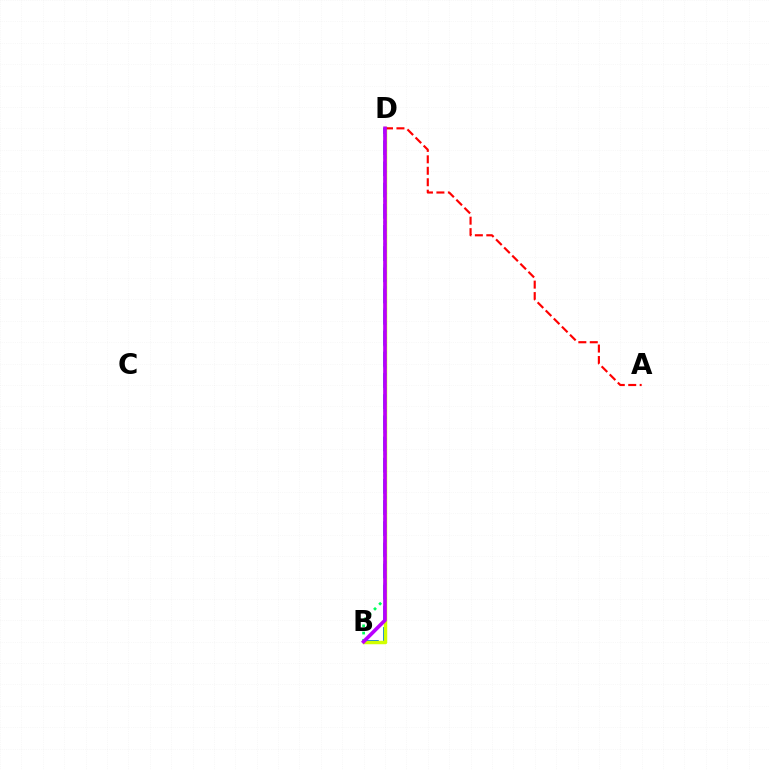{('B', 'D'): [{'color': '#0074ff', 'line_style': 'dashed', 'thickness': 2.87}, {'color': '#d1ff00', 'line_style': 'solid', 'thickness': 2.5}, {'color': '#00ff5c', 'line_style': 'dotted', 'thickness': 1.97}, {'color': '#b900ff', 'line_style': 'solid', 'thickness': 2.64}], ('A', 'D'): [{'color': '#ff0000', 'line_style': 'dashed', 'thickness': 1.56}]}